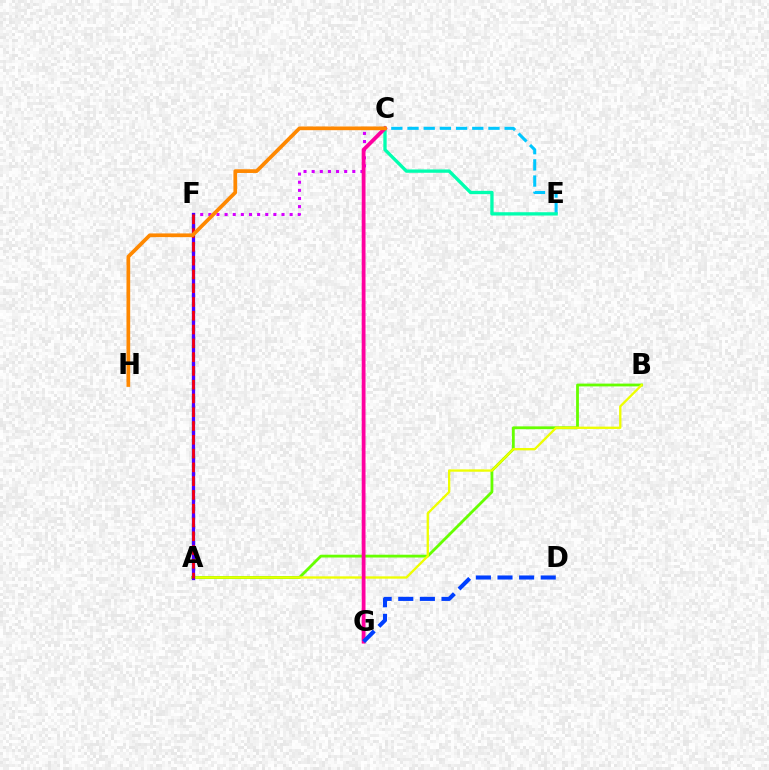{('A', 'B'): [{'color': '#66ff00', 'line_style': 'solid', 'thickness': 2.02}, {'color': '#eeff00', 'line_style': 'solid', 'thickness': 1.67}], ('C', 'F'): [{'color': '#d600ff', 'line_style': 'dotted', 'thickness': 2.21}], ('C', 'E'): [{'color': '#00c7ff', 'line_style': 'dashed', 'thickness': 2.2}, {'color': '#00ffaf', 'line_style': 'solid', 'thickness': 2.39}], ('A', 'F'): [{'color': '#00ff27', 'line_style': 'dotted', 'thickness': 2.32}, {'color': '#4f00ff', 'line_style': 'solid', 'thickness': 2.36}, {'color': '#ff0000', 'line_style': 'dashed', 'thickness': 1.87}], ('C', 'G'): [{'color': '#ff00a0', 'line_style': 'solid', 'thickness': 2.74}], ('D', 'G'): [{'color': '#003fff', 'line_style': 'dashed', 'thickness': 2.94}], ('C', 'H'): [{'color': '#ff8800', 'line_style': 'solid', 'thickness': 2.67}]}